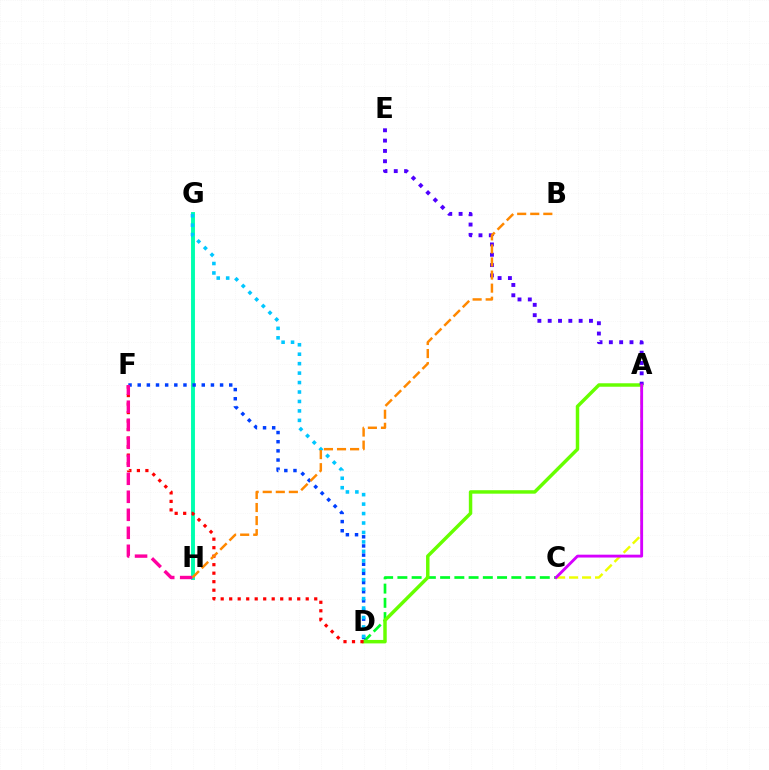{('A', 'C'): [{'color': '#eeff00', 'line_style': 'dashed', 'thickness': 1.76}, {'color': '#d600ff', 'line_style': 'solid', 'thickness': 2.06}], ('C', 'D'): [{'color': '#00ff27', 'line_style': 'dashed', 'thickness': 1.93}], ('G', 'H'): [{'color': '#00ffaf', 'line_style': 'solid', 'thickness': 2.81}], ('D', 'F'): [{'color': '#003fff', 'line_style': 'dotted', 'thickness': 2.49}, {'color': '#ff0000', 'line_style': 'dotted', 'thickness': 2.31}], ('A', 'D'): [{'color': '#66ff00', 'line_style': 'solid', 'thickness': 2.49}], ('A', 'E'): [{'color': '#4f00ff', 'line_style': 'dotted', 'thickness': 2.8}], ('D', 'G'): [{'color': '#00c7ff', 'line_style': 'dotted', 'thickness': 2.57}], ('F', 'H'): [{'color': '#ff00a0', 'line_style': 'dashed', 'thickness': 2.45}], ('B', 'H'): [{'color': '#ff8800', 'line_style': 'dashed', 'thickness': 1.78}]}